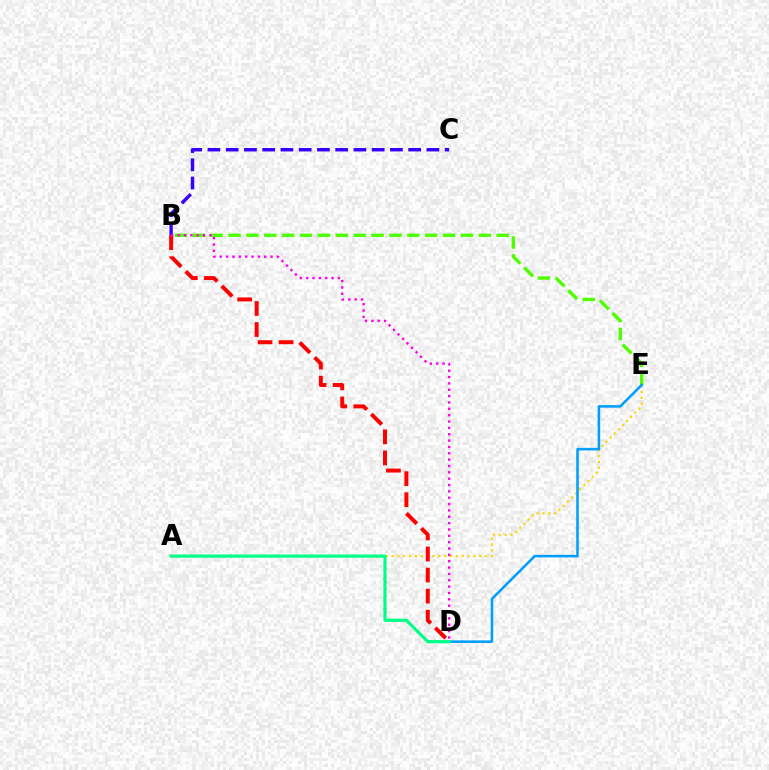{('A', 'E'): [{'color': '#ffd500', 'line_style': 'dotted', 'thickness': 1.59}], ('B', 'E'): [{'color': '#4fff00', 'line_style': 'dashed', 'thickness': 2.43}], ('B', 'D'): [{'color': '#ff0000', 'line_style': 'dashed', 'thickness': 2.86}, {'color': '#ff00ed', 'line_style': 'dotted', 'thickness': 1.73}], ('D', 'E'): [{'color': '#009eff', 'line_style': 'solid', 'thickness': 1.84}], ('A', 'D'): [{'color': '#00ff86', 'line_style': 'solid', 'thickness': 2.28}], ('B', 'C'): [{'color': '#3700ff', 'line_style': 'dashed', 'thickness': 2.48}]}